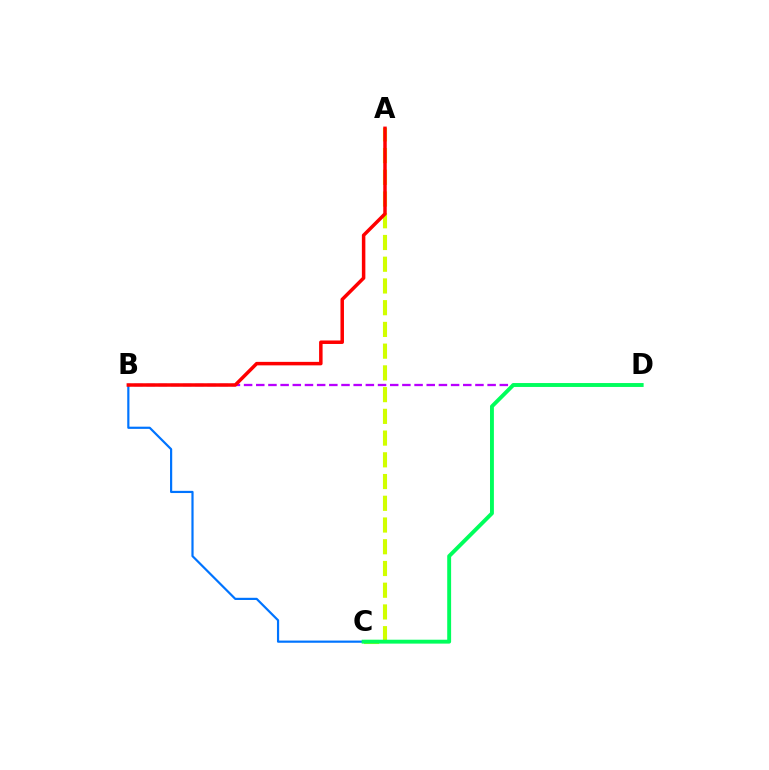{('A', 'C'): [{'color': '#d1ff00', 'line_style': 'dashed', 'thickness': 2.95}], ('B', 'D'): [{'color': '#b900ff', 'line_style': 'dashed', 'thickness': 1.65}], ('B', 'C'): [{'color': '#0074ff', 'line_style': 'solid', 'thickness': 1.58}], ('A', 'B'): [{'color': '#ff0000', 'line_style': 'solid', 'thickness': 2.52}], ('C', 'D'): [{'color': '#00ff5c', 'line_style': 'solid', 'thickness': 2.81}]}